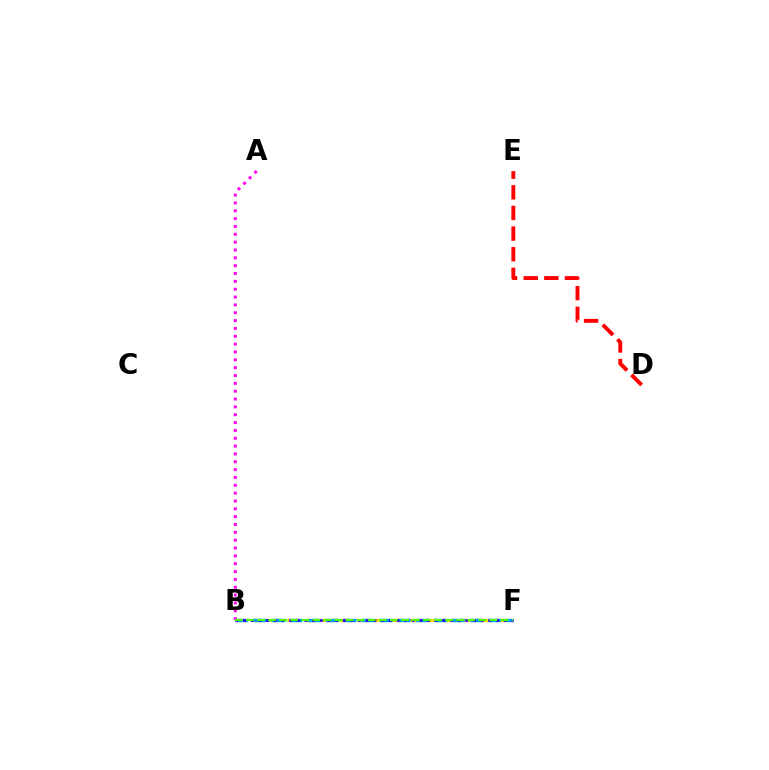{('B', 'F'): [{'color': '#00ff86', 'line_style': 'dashed', 'thickness': 1.81}, {'color': '#ffd500', 'line_style': 'dashed', 'thickness': 2.36}, {'color': '#009eff', 'line_style': 'dashed', 'thickness': 2.45}, {'color': '#3700ff', 'line_style': 'dotted', 'thickness': 2.08}, {'color': '#4fff00', 'line_style': 'dashed', 'thickness': 1.5}], ('A', 'B'): [{'color': '#ff00ed', 'line_style': 'dotted', 'thickness': 2.13}], ('D', 'E'): [{'color': '#ff0000', 'line_style': 'dashed', 'thickness': 2.8}]}